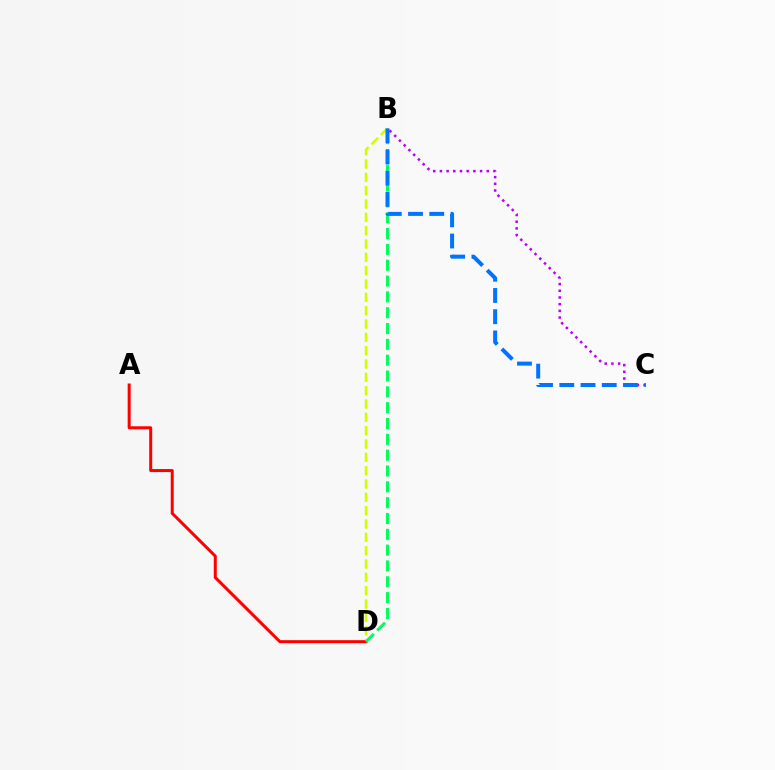{('B', 'C'): [{'color': '#b900ff', 'line_style': 'dotted', 'thickness': 1.82}, {'color': '#0074ff', 'line_style': 'dashed', 'thickness': 2.88}], ('B', 'D'): [{'color': '#d1ff00', 'line_style': 'dashed', 'thickness': 1.81}, {'color': '#00ff5c', 'line_style': 'dashed', 'thickness': 2.15}], ('A', 'D'): [{'color': '#ff0000', 'line_style': 'solid', 'thickness': 2.17}]}